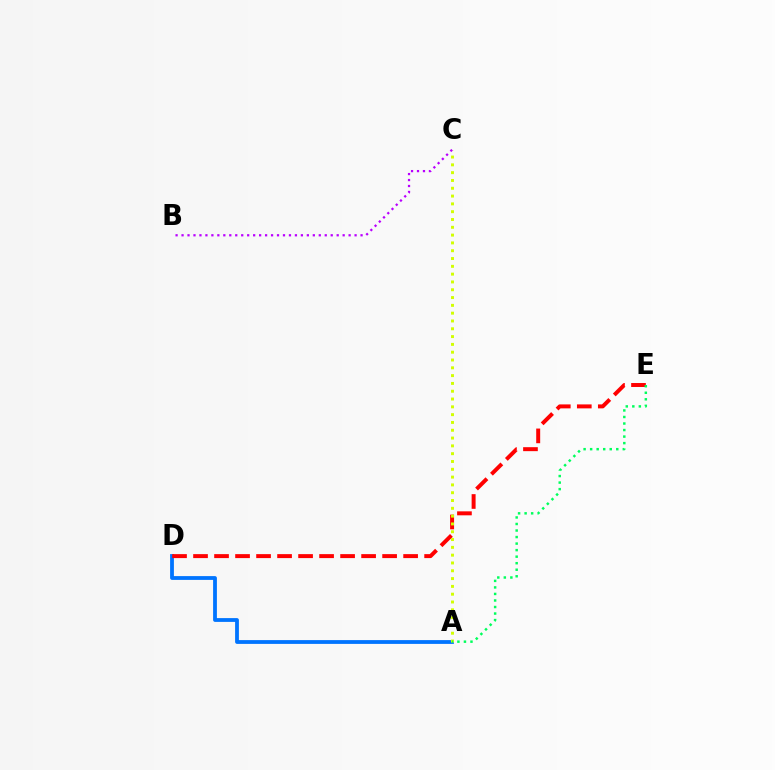{('A', 'D'): [{'color': '#0074ff', 'line_style': 'solid', 'thickness': 2.73}], ('D', 'E'): [{'color': '#ff0000', 'line_style': 'dashed', 'thickness': 2.85}], ('A', 'C'): [{'color': '#d1ff00', 'line_style': 'dotted', 'thickness': 2.12}], ('A', 'E'): [{'color': '#00ff5c', 'line_style': 'dotted', 'thickness': 1.78}], ('B', 'C'): [{'color': '#b900ff', 'line_style': 'dotted', 'thickness': 1.62}]}